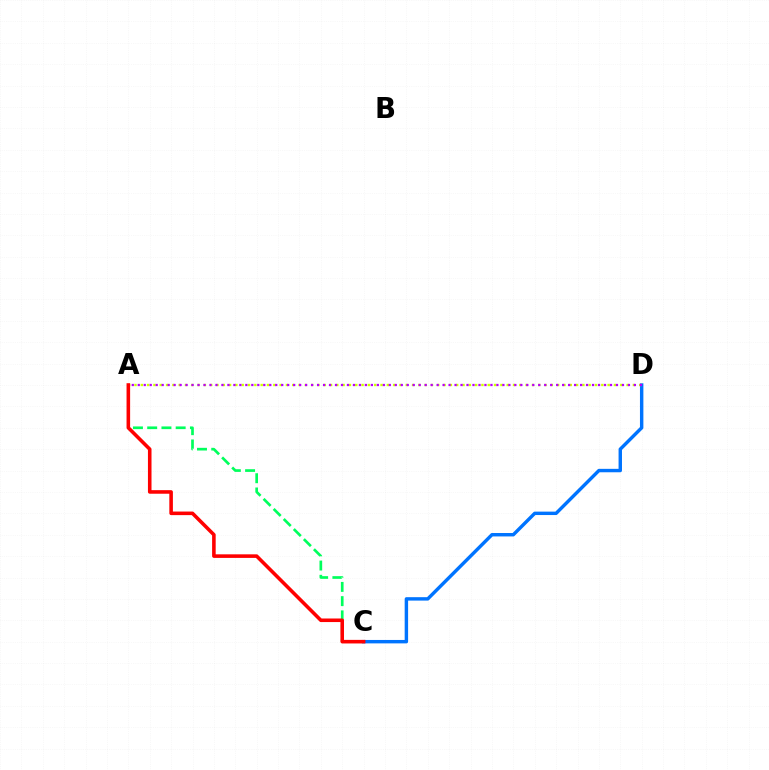{('C', 'D'): [{'color': '#0074ff', 'line_style': 'solid', 'thickness': 2.46}], ('A', 'D'): [{'color': '#d1ff00', 'line_style': 'dotted', 'thickness': 1.71}, {'color': '#b900ff', 'line_style': 'dotted', 'thickness': 1.62}], ('A', 'C'): [{'color': '#00ff5c', 'line_style': 'dashed', 'thickness': 1.93}, {'color': '#ff0000', 'line_style': 'solid', 'thickness': 2.57}]}